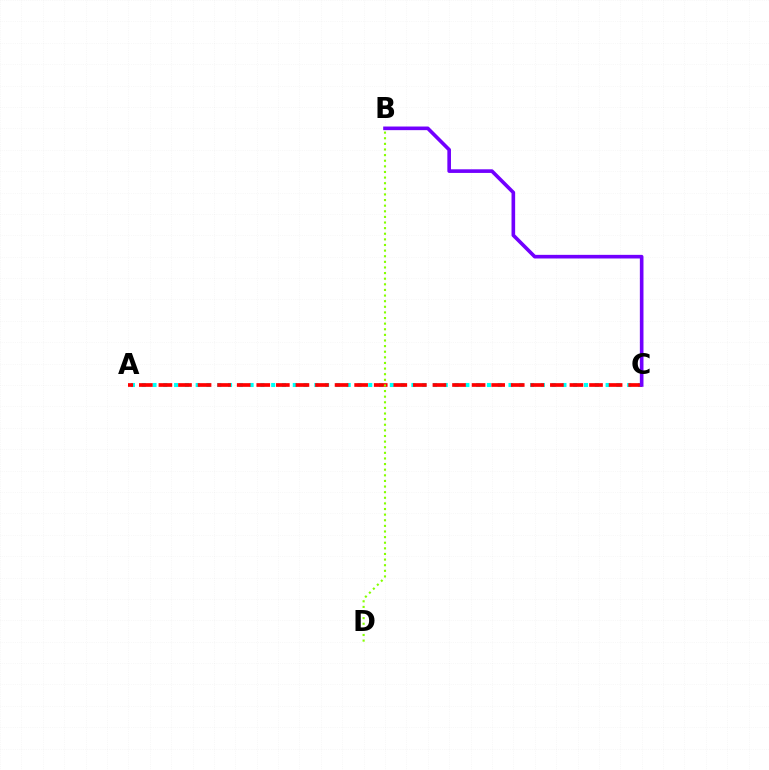{('A', 'C'): [{'color': '#00fff6', 'line_style': 'dotted', 'thickness': 2.93}, {'color': '#ff0000', 'line_style': 'dashed', 'thickness': 2.66}], ('B', 'C'): [{'color': '#7200ff', 'line_style': 'solid', 'thickness': 2.61}], ('B', 'D'): [{'color': '#84ff00', 'line_style': 'dotted', 'thickness': 1.53}]}